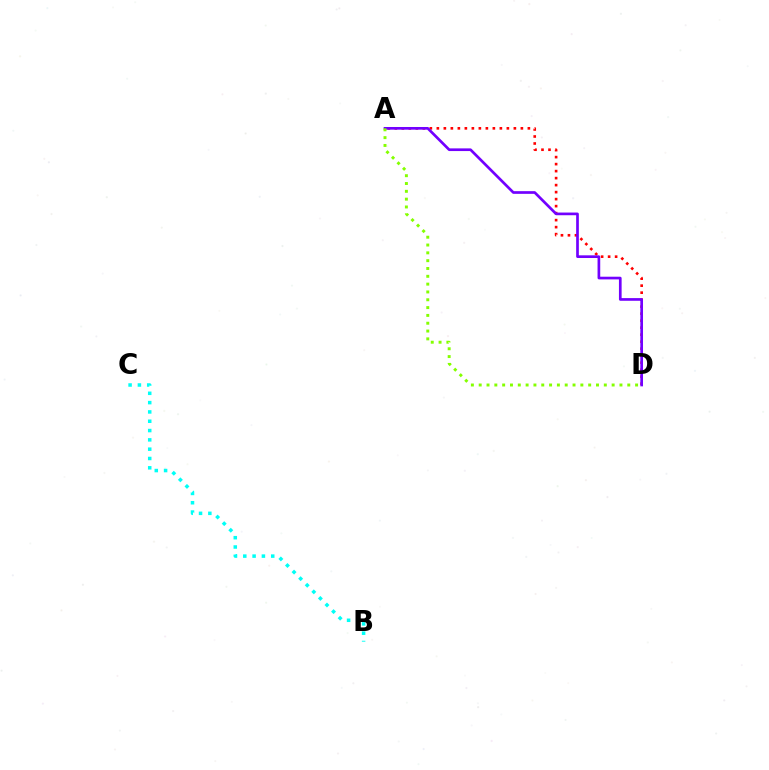{('A', 'D'): [{'color': '#ff0000', 'line_style': 'dotted', 'thickness': 1.9}, {'color': '#7200ff', 'line_style': 'solid', 'thickness': 1.93}, {'color': '#84ff00', 'line_style': 'dotted', 'thickness': 2.12}], ('B', 'C'): [{'color': '#00fff6', 'line_style': 'dotted', 'thickness': 2.53}]}